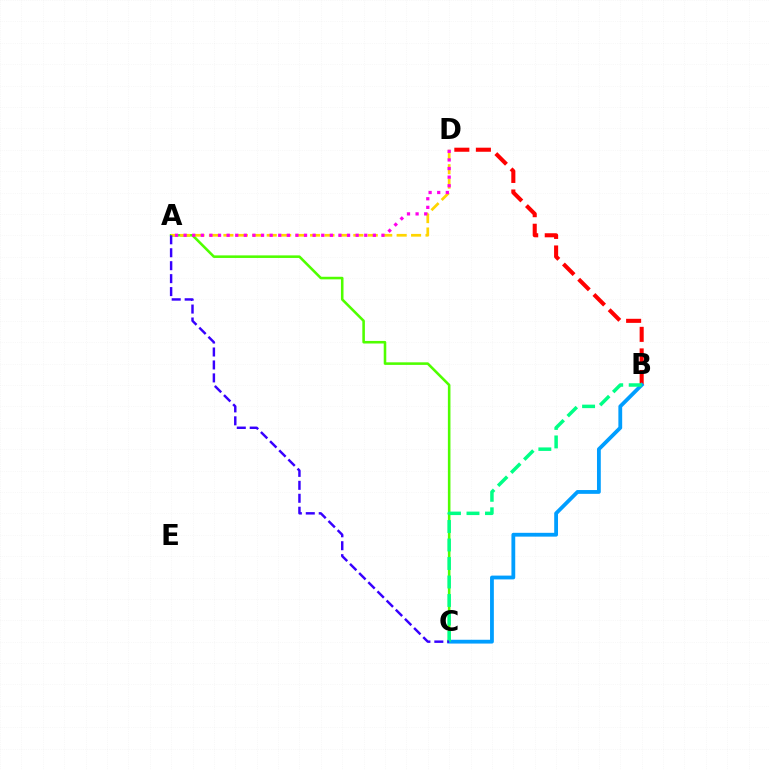{('A', 'C'): [{'color': '#4fff00', 'line_style': 'solid', 'thickness': 1.85}, {'color': '#3700ff', 'line_style': 'dashed', 'thickness': 1.76}], ('B', 'D'): [{'color': '#ff0000', 'line_style': 'dashed', 'thickness': 2.93}], ('A', 'D'): [{'color': '#ffd500', 'line_style': 'dashed', 'thickness': 1.96}, {'color': '#ff00ed', 'line_style': 'dotted', 'thickness': 2.34}], ('B', 'C'): [{'color': '#009eff', 'line_style': 'solid', 'thickness': 2.74}, {'color': '#00ff86', 'line_style': 'dashed', 'thickness': 2.51}]}